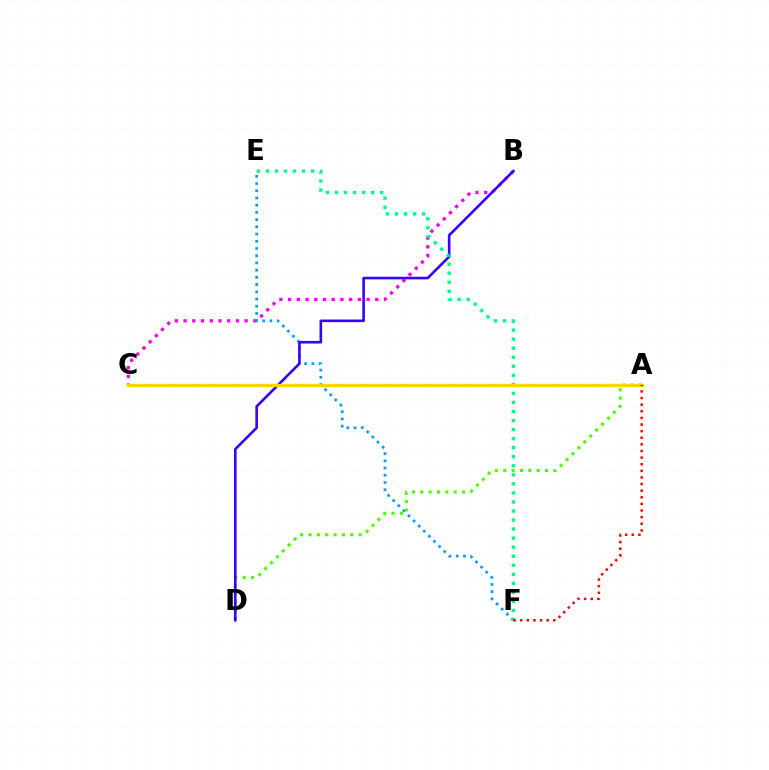{('B', 'C'): [{'color': '#ff00ed', 'line_style': 'dotted', 'thickness': 2.37}], ('A', 'D'): [{'color': '#4fff00', 'line_style': 'dotted', 'thickness': 2.27}], ('E', 'F'): [{'color': '#009eff', 'line_style': 'dotted', 'thickness': 1.96}, {'color': '#00ff86', 'line_style': 'dotted', 'thickness': 2.46}], ('B', 'D'): [{'color': '#3700ff', 'line_style': 'solid', 'thickness': 1.89}], ('A', 'C'): [{'color': '#ffd500', 'line_style': 'solid', 'thickness': 2.42}], ('A', 'F'): [{'color': '#ff0000', 'line_style': 'dotted', 'thickness': 1.8}]}